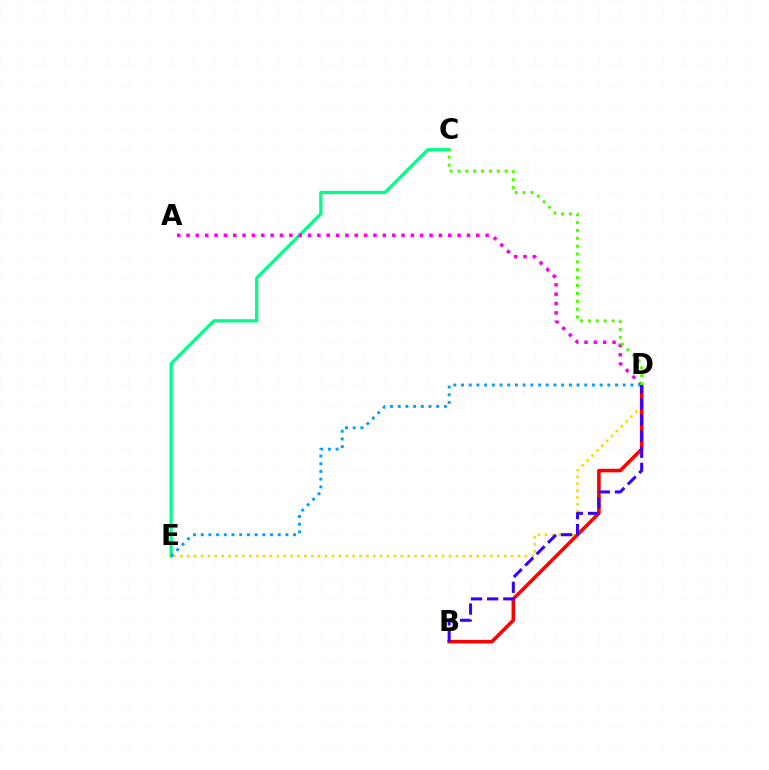{('C', 'E'): [{'color': '#00ff86', 'line_style': 'solid', 'thickness': 2.34}], ('D', 'E'): [{'color': '#ffd500', 'line_style': 'dotted', 'thickness': 1.87}, {'color': '#009eff', 'line_style': 'dotted', 'thickness': 2.09}], ('A', 'D'): [{'color': '#ff00ed', 'line_style': 'dotted', 'thickness': 2.54}], ('B', 'D'): [{'color': '#ff0000', 'line_style': 'solid', 'thickness': 2.57}, {'color': '#3700ff', 'line_style': 'dashed', 'thickness': 2.19}], ('C', 'D'): [{'color': '#4fff00', 'line_style': 'dotted', 'thickness': 2.14}]}